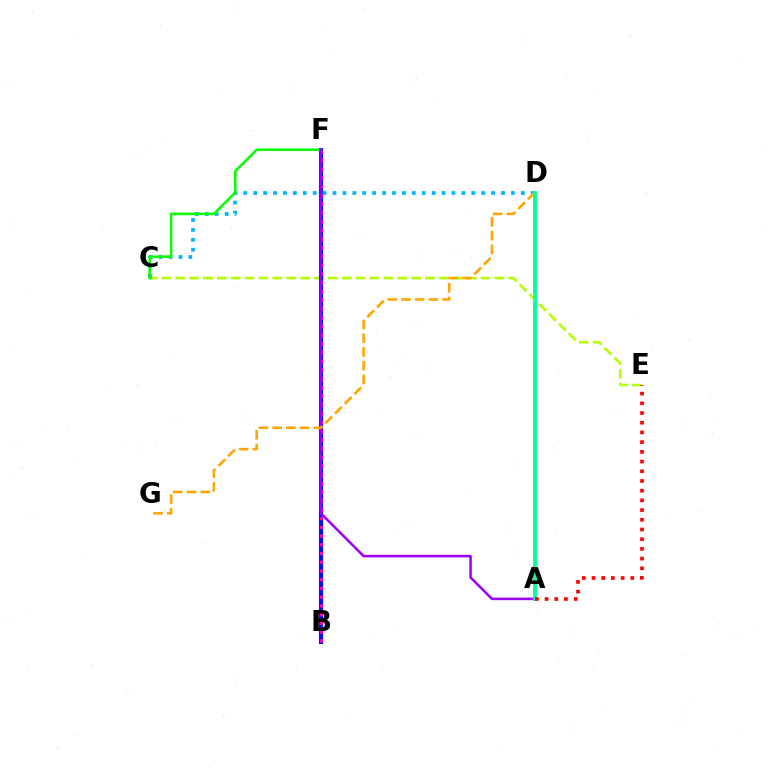{('C', 'E'): [{'color': '#b3ff00', 'line_style': 'dashed', 'thickness': 1.89}], ('B', 'F'): [{'color': '#0010ff', 'line_style': 'solid', 'thickness': 2.97}, {'color': '#ff00bd', 'line_style': 'dotted', 'thickness': 2.37}], ('C', 'D'): [{'color': '#00b5ff', 'line_style': 'dotted', 'thickness': 2.69}], ('C', 'F'): [{'color': '#08ff00', 'line_style': 'solid', 'thickness': 1.83}], ('A', 'F'): [{'color': '#9b00ff', 'line_style': 'solid', 'thickness': 1.83}], ('D', 'G'): [{'color': '#ffa500', 'line_style': 'dashed', 'thickness': 1.86}], ('A', 'D'): [{'color': '#00ff9d', 'line_style': 'solid', 'thickness': 2.74}], ('A', 'E'): [{'color': '#ff0000', 'line_style': 'dotted', 'thickness': 2.64}]}